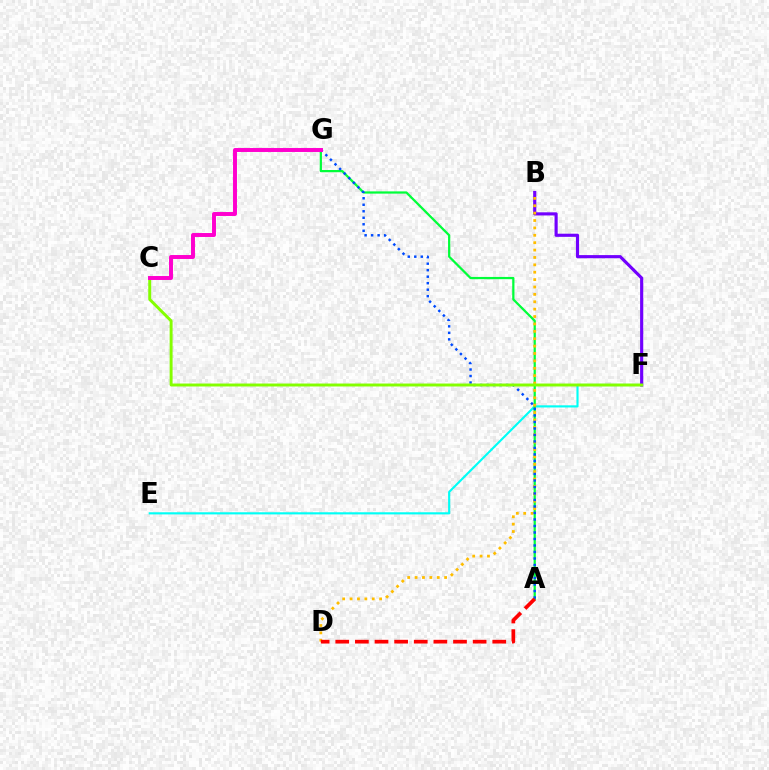{('E', 'F'): [{'color': '#00fff6', 'line_style': 'solid', 'thickness': 1.54}], ('B', 'F'): [{'color': '#7200ff', 'line_style': 'solid', 'thickness': 2.26}], ('A', 'G'): [{'color': '#00ff39', 'line_style': 'solid', 'thickness': 1.61}, {'color': '#004bff', 'line_style': 'dotted', 'thickness': 1.77}], ('B', 'D'): [{'color': '#ffbd00', 'line_style': 'dotted', 'thickness': 2.01}], ('C', 'F'): [{'color': '#84ff00', 'line_style': 'solid', 'thickness': 2.12}], ('C', 'G'): [{'color': '#ff00cf', 'line_style': 'solid', 'thickness': 2.84}], ('A', 'D'): [{'color': '#ff0000', 'line_style': 'dashed', 'thickness': 2.67}]}